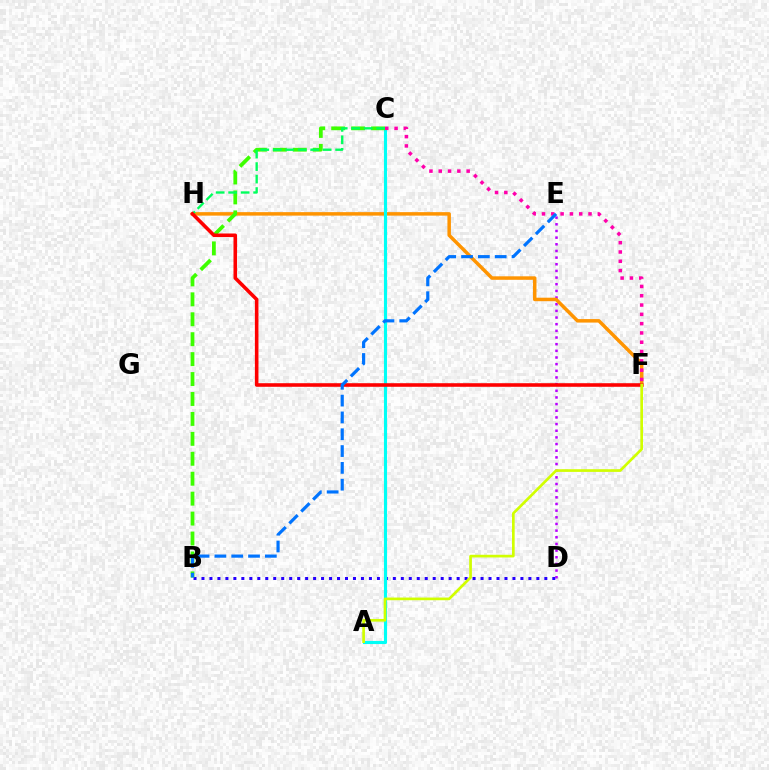{('D', 'E'): [{'color': '#b900ff', 'line_style': 'dotted', 'thickness': 1.81}], ('F', 'H'): [{'color': '#ff9400', 'line_style': 'solid', 'thickness': 2.51}, {'color': '#ff0000', 'line_style': 'solid', 'thickness': 2.57}], ('B', 'D'): [{'color': '#2500ff', 'line_style': 'dotted', 'thickness': 2.17}], ('A', 'C'): [{'color': '#00fff6', 'line_style': 'solid', 'thickness': 2.24}], ('B', 'C'): [{'color': '#3dff00', 'line_style': 'dashed', 'thickness': 2.71}], ('C', 'F'): [{'color': '#ff00ac', 'line_style': 'dotted', 'thickness': 2.53}], ('C', 'H'): [{'color': '#00ff5c', 'line_style': 'dashed', 'thickness': 1.7}], ('A', 'F'): [{'color': '#d1ff00', 'line_style': 'solid', 'thickness': 1.93}], ('B', 'E'): [{'color': '#0074ff', 'line_style': 'dashed', 'thickness': 2.28}]}